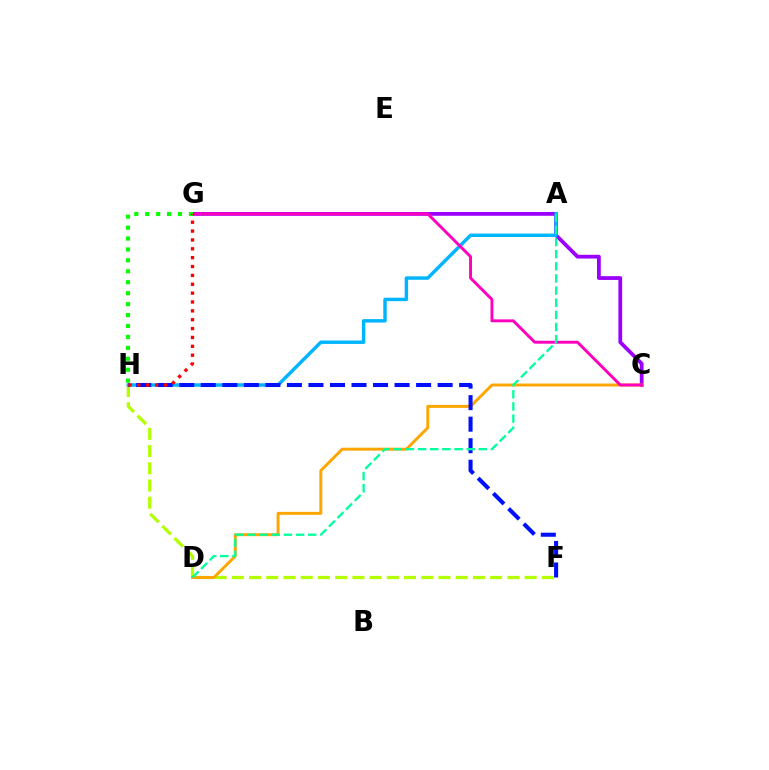{('C', 'G'): [{'color': '#9b00ff', 'line_style': 'solid', 'thickness': 2.72}, {'color': '#ff00bd', 'line_style': 'solid', 'thickness': 2.1}], ('F', 'H'): [{'color': '#b3ff00', 'line_style': 'dashed', 'thickness': 2.34}, {'color': '#0010ff', 'line_style': 'dashed', 'thickness': 2.93}], ('C', 'D'): [{'color': '#ffa500', 'line_style': 'solid', 'thickness': 2.11}], ('A', 'H'): [{'color': '#00b5ff', 'line_style': 'solid', 'thickness': 2.48}], ('A', 'D'): [{'color': '#00ff9d', 'line_style': 'dashed', 'thickness': 1.65}], ('G', 'H'): [{'color': '#08ff00', 'line_style': 'dotted', 'thickness': 2.97}, {'color': '#ff0000', 'line_style': 'dotted', 'thickness': 2.41}]}